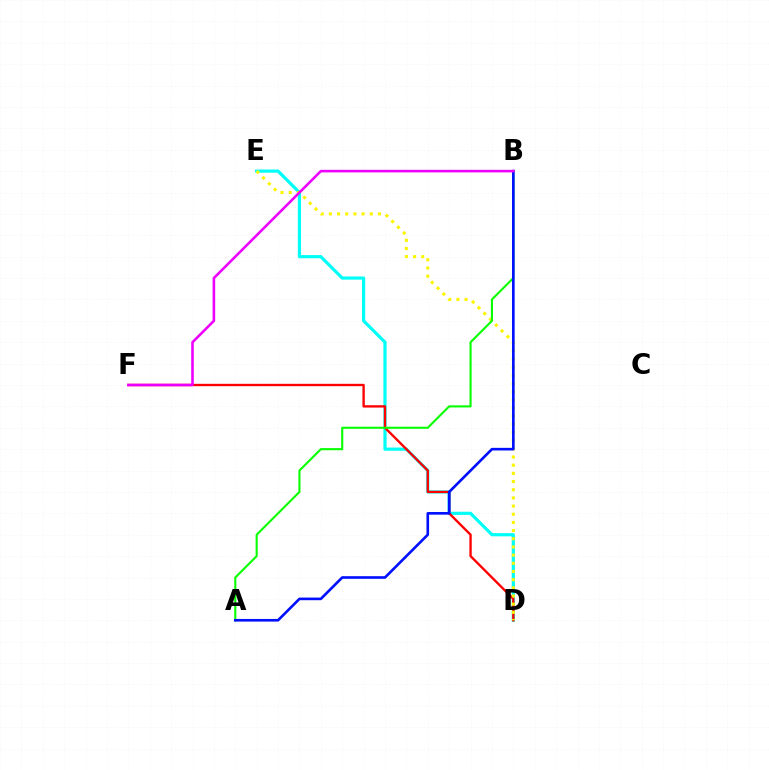{('D', 'E'): [{'color': '#00fff6', 'line_style': 'solid', 'thickness': 2.29}, {'color': '#fcf500', 'line_style': 'dotted', 'thickness': 2.22}], ('D', 'F'): [{'color': '#ff0000', 'line_style': 'solid', 'thickness': 1.7}], ('A', 'B'): [{'color': '#08ff00', 'line_style': 'solid', 'thickness': 1.52}, {'color': '#0010ff', 'line_style': 'solid', 'thickness': 1.9}], ('B', 'F'): [{'color': '#ee00ff', 'line_style': 'solid', 'thickness': 1.86}]}